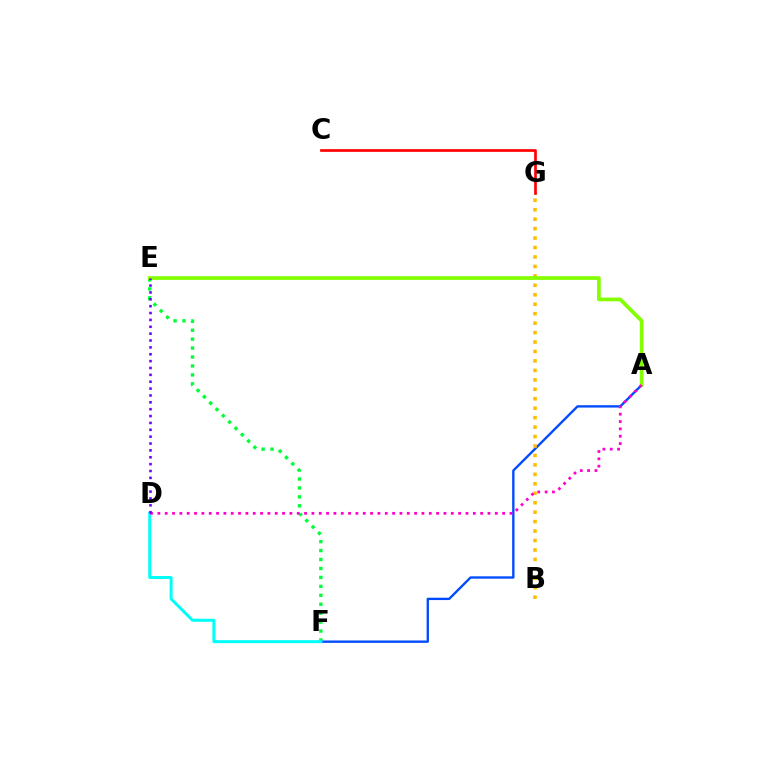{('C', 'G'): [{'color': '#ff0000', 'line_style': 'solid', 'thickness': 1.94}], ('E', 'F'): [{'color': '#00ff39', 'line_style': 'dotted', 'thickness': 2.43}], ('A', 'F'): [{'color': '#004bff', 'line_style': 'solid', 'thickness': 1.69}], ('D', 'F'): [{'color': '#00fff6', 'line_style': 'solid', 'thickness': 2.16}], ('B', 'G'): [{'color': '#ffbd00', 'line_style': 'dotted', 'thickness': 2.57}], ('A', 'E'): [{'color': '#84ff00', 'line_style': 'solid', 'thickness': 2.67}], ('A', 'D'): [{'color': '#ff00cf', 'line_style': 'dotted', 'thickness': 1.99}], ('D', 'E'): [{'color': '#7200ff', 'line_style': 'dotted', 'thickness': 1.87}]}